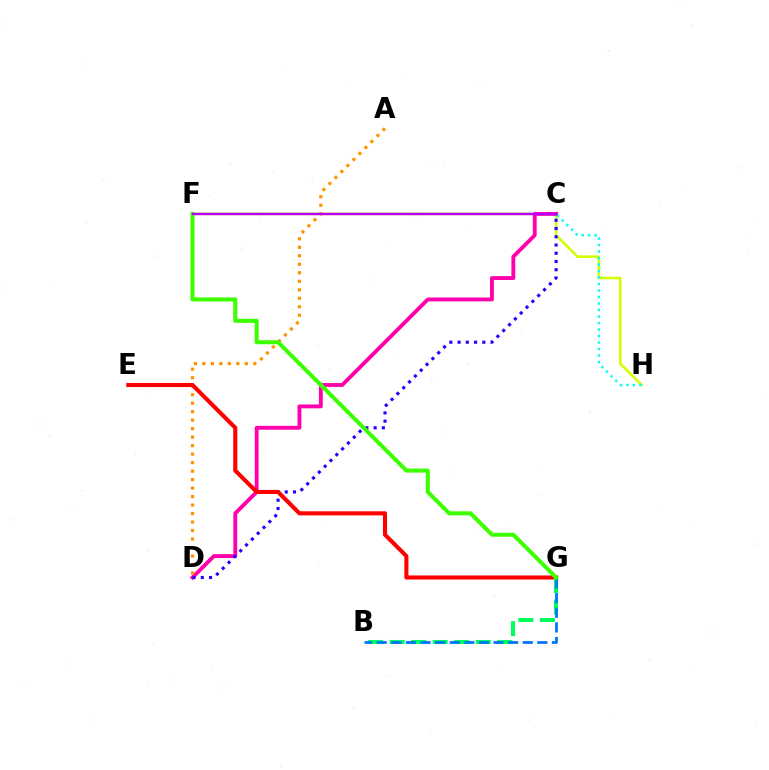{('F', 'H'): [{'color': '#d1ff00', 'line_style': 'solid', 'thickness': 1.85}], ('C', 'D'): [{'color': '#ff00ac', 'line_style': 'solid', 'thickness': 2.77}, {'color': '#2500ff', 'line_style': 'dotted', 'thickness': 2.24}], ('A', 'D'): [{'color': '#ff9400', 'line_style': 'dotted', 'thickness': 2.31}], ('C', 'H'): [{'color': '#00fff6', 'line_style': 'dotted', 'thickness': 1.77}], ('E', 'G'): [{'color': '#ff0000', 'line_style': 'solid', 'thickness': 2.95}], ('B', 'G'): [{'color': '#00ff5c', 'line_style': 'dashed', 'thickness': 2.93}, {'color': '#0074ff', 'line_style': 'dashed', 'thickness': 1.98}], ('F', 'G'): [{'color': '#3dff00', 'line_style': 'solid', 'thickness': 2.91}], ('C', 'F'): [{'color': '#b900ff', 'line_style': 'solid', 'thickness': 1.73}]}